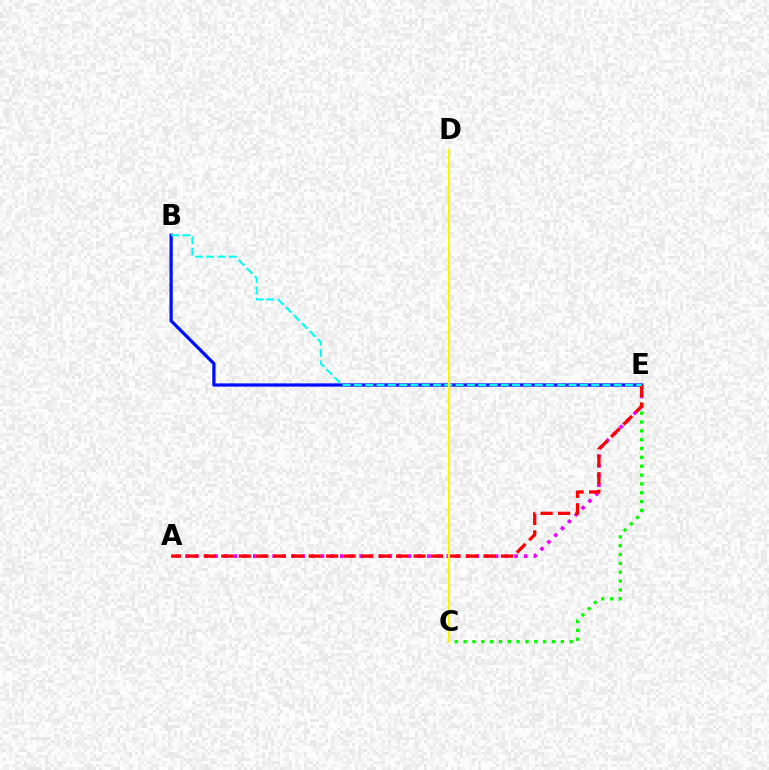{('B', 'E'): [{'color': '#0010ff', 'line_style': 'solid', 'thickness': 2.35}, {'color': '#00fff6', 'line_style': 'dashed', 'thickness': 1.53}], ('A', 'E'): [{'color': '#ee00ff', 'line_style': 'dotted', 'thickness': 2.63}, {'color': '#ff0000', 'line_style': 'dashed', 'thickness': 2.37}], ('C', 'E'): [{'color': '#08ff00', 'line_style': 'dotted', 'thickness': 2.4}], ('C', 'D'): [{'color': '#fcf500', 'line_style': 'solid', 'thickness': 1.58}]}